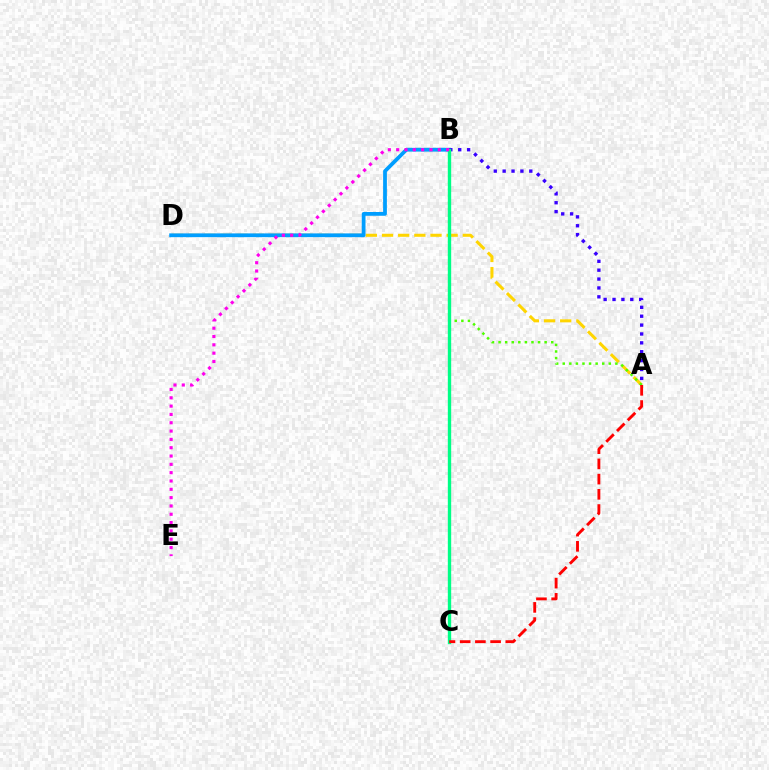{('A', 'D'): [{'color': '#ffd500', 'line_style': 'dashed', 'thickness': 2.19}], ('B', 'D'): [{'color': '#009eff', 'line_style': 'solid', 'thickness': 2.71}], ('A', 'B'): [{'color': '#4fff00', 'line_style': 'dotted', 'thickness': 1.79}, {'color': '#3700ff', 'line_style': 'dotted', 'thickness': 2.41}], ('B', 'C'): [{'color': '#00ff86', 'line_style': 'solid', 'thickness': 2.42}], ('A', 'C'): [{'color': '#ff0000', 'line_style': 'dashed', 'thickness': 2.07}], ('B', 'E'): [{'color': '#ff00ed', 'line_style': 'dotted', 'thickness': 2.26}]}